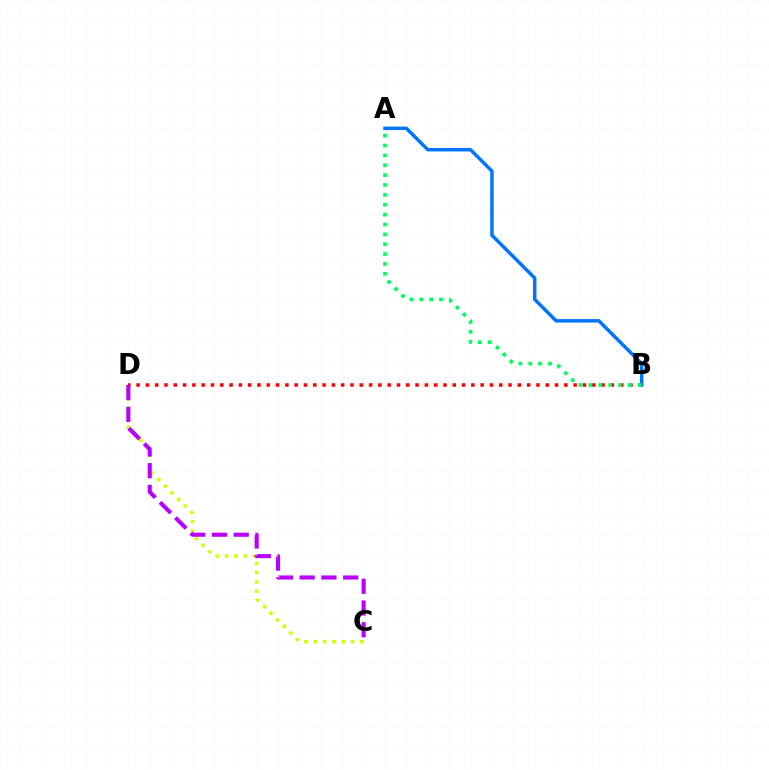{('A', 'B'): [{'color': '#0074ff', 'line_style': 'solid', 'thickness': 2.49}, {'color': '#00ff5c', 'line_style': 'dotted', 'thickness': 2.68}], ('C', 'D'): [{'color': '#d1ff00', 'line_style': 'dotted', 'thickness': 2.53}, {'color': '#b900ff', 'line_style': 'dashed', 'thickness': 2.95}], ('B', 'D'): [{'color': '#ff0000', 'line_style': 'dotted', 'thickness': 2.53}]}